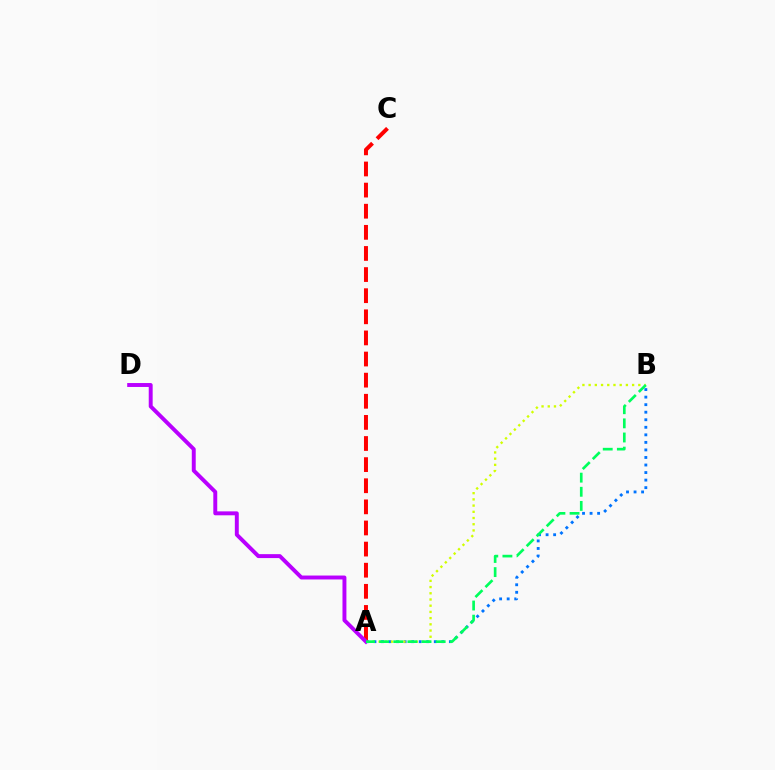{('A', 'B'): [{'color': '#0074ff', 'line_style': 'dotted', 'thickness': 2.05}, {'color': '#d1ff00', 'line_style': 'dotted', 'thickness': 1.69}, {'color': '#00ff5c', 'line_style': 'dashed', 'thickness': 1.92}], ('A', 'C'): [{'color': '#ff0000', 'line_style': 'dashed', 'thickness': 2.87}], ('A', 'D'): [{'color': '#b900ff', 'line_style': 'solid', 'thickness': 2.83}]}